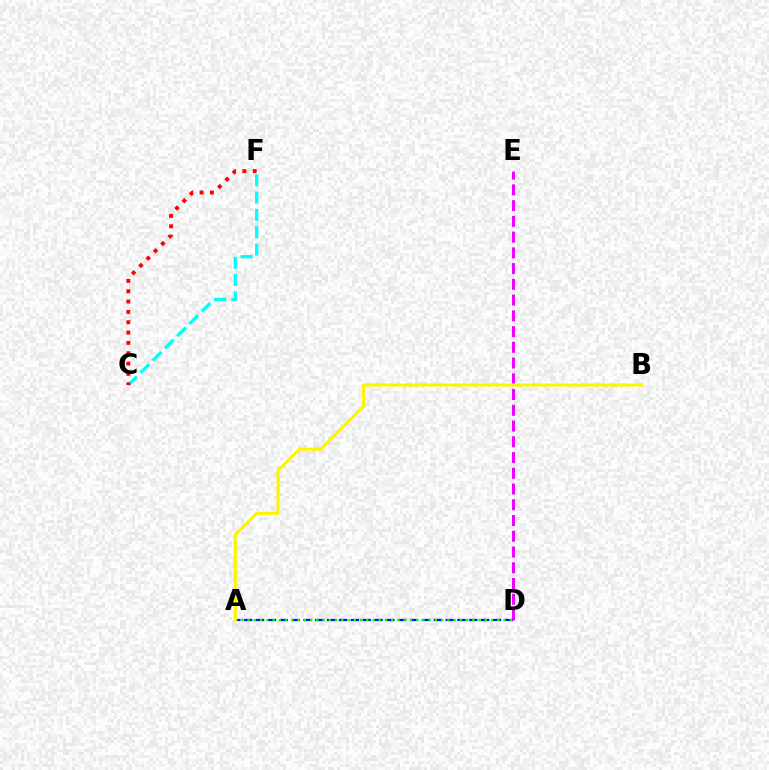{('A', 'D'): [{'color': '#0010ff', 'line_style': 'dashed', 'thickness': 1.61}, {'color': '#08ff00', 'line_style': 'dotted', 'thickness': 1.7}], ('D', 'E'): [{'color': '#ee00ff', 'line_style': 'dashed', 'thickness': 2.14}], ('C', 'F'): [{'color': '#00fff6', 'line_style': 'dashed', 'thickness': 2.35}, {'color': '#ff0000', 'line_style': 'dotted', 'thickness': 2.81}], ('A', 'B'): [{'color': '#fcf500', 'line_style': 'solid', 'thickness': 2.22}]}